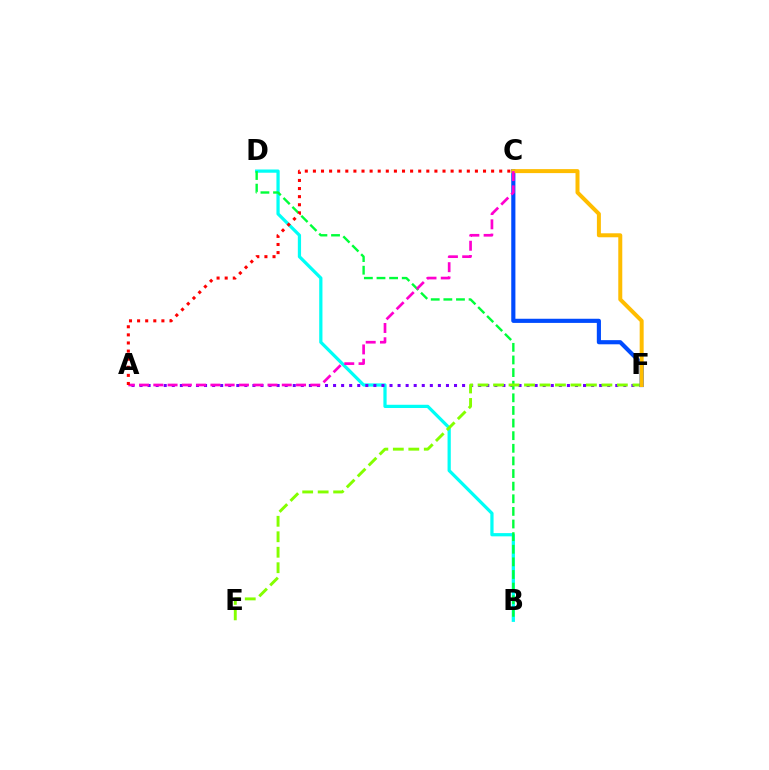{('B', 'D'): [{'color': '#00fff6', 'line_style': 'solid', 'thickness': 2.33}, {'color': '#00ff39', 'line_style': 'dashed', 'thickness': 1.71}], ('A', 'F'): [{'color': '#7200ff', 'line_style': 'dotted', 'thickness': 2.19}], ('E', 'F'): [{'color': '#84ff00', 'line_style': 'dashed', 'thickness': 2.1}], ('C', 'F'): [{'color': '#004bff', 'line_style': 'solid', 'thickness': 2.99}, {'color': '#ffbd00', 'line_style': 'solid', 'thickness': 2.87}], ('A', 'C'): [{'color': '#ff00cf', 'line_style': 'dashed', 'thickness': 1.94}, {'color': '#ff0000', 'line_style': 'dotted', 'thickness': 2.2}]}